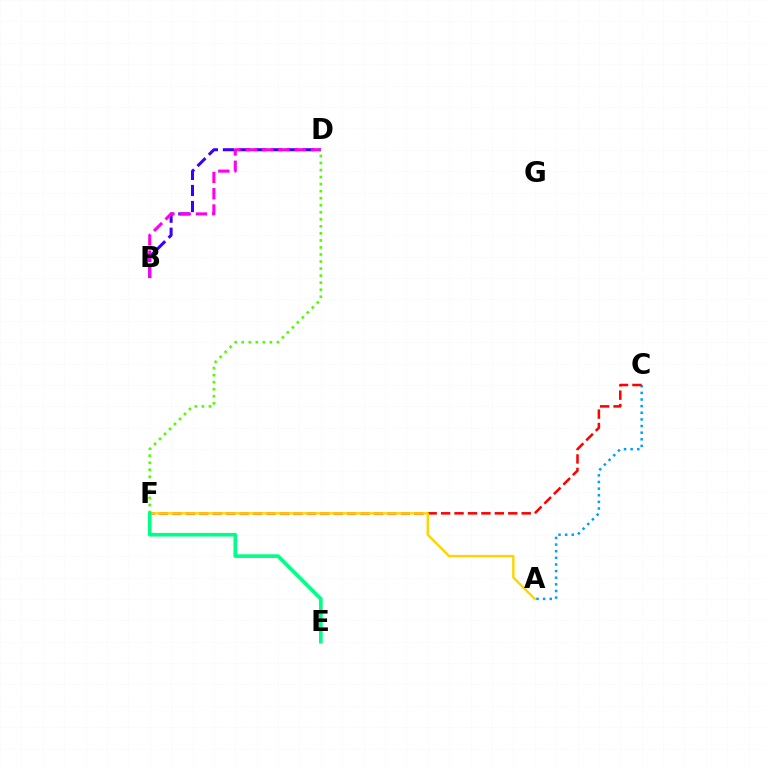{('B', 'D'): [{'color': '#3700ff', 'line_style': 'dashed', 'thickness': 2.18}, {'color': '#ff00ed', 'line_style': 'dashed', 'thickness': 2.21}], ('A', 'C'): [{'color': '#009eff', 'line_style': 'dotted', 'thickness': 1.8}], ('D', 'F'): [{'color': '#4fff00', 'line_style': 'dotted', 'thickness': 1.91}], ('C', 'F'): [{'color': '#ff0000', 'line_style': 'dashed', 'thickness': 1.82}], ('A', 'F'): [{'color': '#ffd500', 'line_style': 'solid', 'thickness': 1.75}], ('E', 'F'): [{'color': '#00ff86', 'line_style': 'solid', 'thickness': 2.62}]}